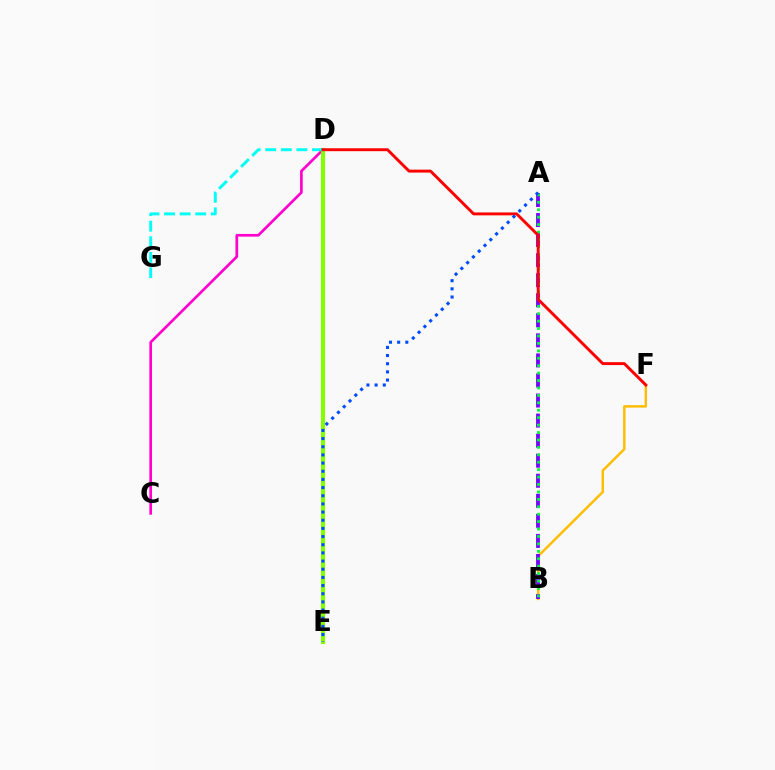{('C', 'D'): [{'color': '#ff00cf', 'line_style': 'solid', 'thickness': 1.93}], ('D', 'E'): [{'color': '#84ff00', 'line_style': 'solid', 'thickness': 2.96}], ('D', 'G'): [{'color': '#00fff6', 'line_style': 'dashed', 'thickness': 2.12}], ('B', 'F'): [{'color': '#ffbd00', 'line_style': 'solid', 'thickness': 1.77}], ('A', 'B'): [{'color': '#7200ff', 'line_style': 'dashed', 'thickness': 2.72}, {'color': '#00ff39', 'line_style': 'dotted', 'thickness': 2.02}], ('D', 'F'): [{'color': '#ff0000', 'line_style': 'solid', 'thickness': 2.1}], ('A', 'E'): [{'color': '#004bff', 'line_style': 'dotted', 'thickness': 2.22}]}